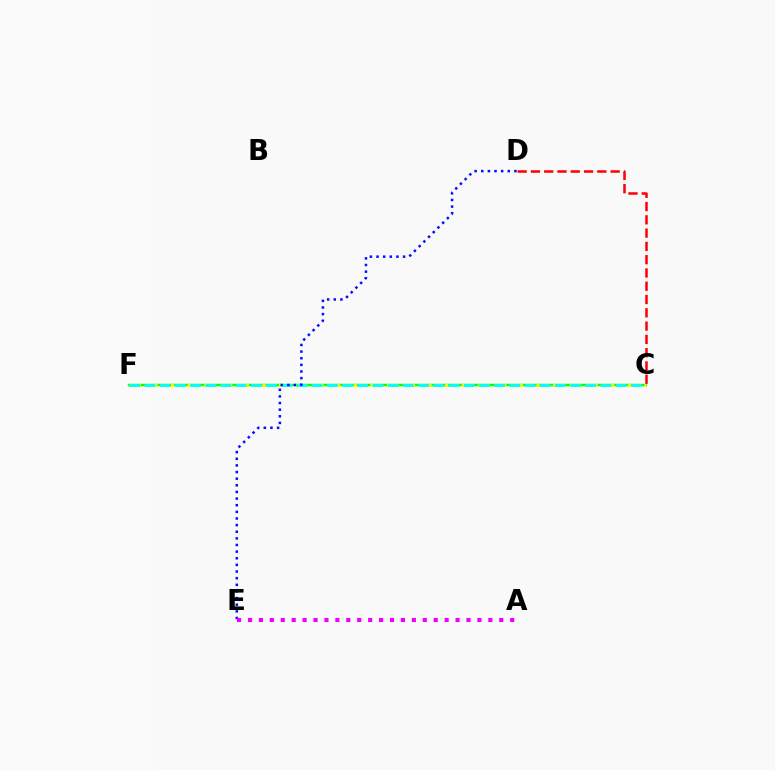{('C', 'F'): [{'color': '#08ff00', 'line_style': 'solid', 'thickness': 1.74}, {'color': '#fcf500', 'line_style': 'dotted', 'thickness': 2.26}, {'color': '#00fff6', 'line_style': 'dashed', 'thickness': 2.06}], ('C', 'D'): [{'color': '#ff0000', 'line_style': 'dashed', 'thickness': 1.8}], ('D', 'E'): [{'color': '#0010ff', 'line_style': 'dotted', 'thickness': 1.8}], ('A', 'E'): [{'color': '#ee00ff', 'line_style': 'dotted', 'thickness': 2.97}]}